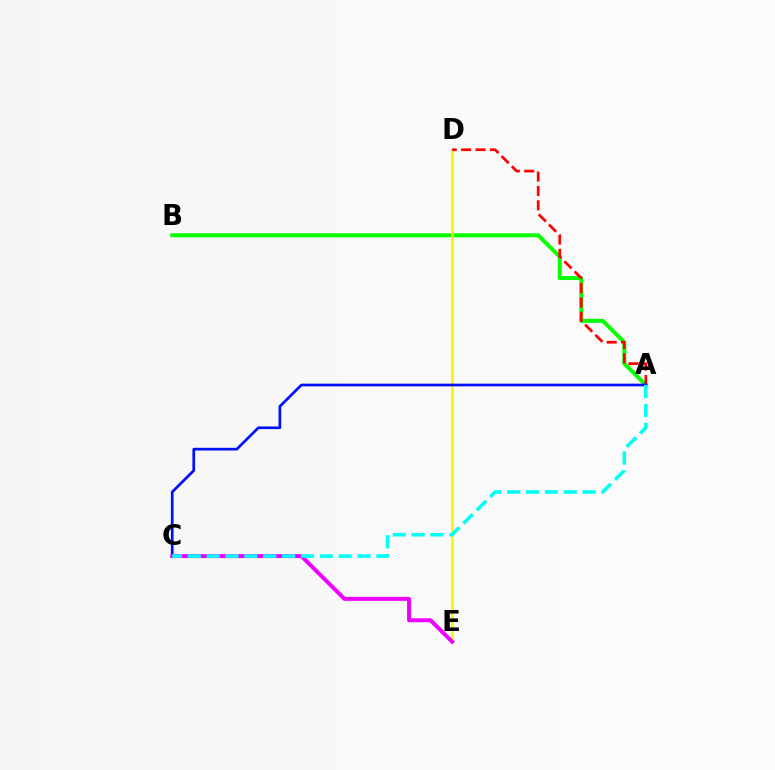{('A', 'B'): [{'color': '#08ff00', 'line_style': 'solid', 'thickness': 2.87}], ('D', 'E'): [{'color': '#fcf500', 'line_style': 'solid', 'thickness': 1.92}], ('A', 'D'): [{'color': '#ff0000', 'line_style': 'dashed', 'thickness': 1.95}], ('A', 'C'): [{'color': '#0010ff', 'line_style': 'solid', 'thickness': 1.94}, {'color': '#00fff6', 'line_style': 'dashed', 'thickness': 2.56}], ('C', 'E'): [{'color': '#ee00ff', 'line_style': 'solid', 'thickness': 2.84}]}